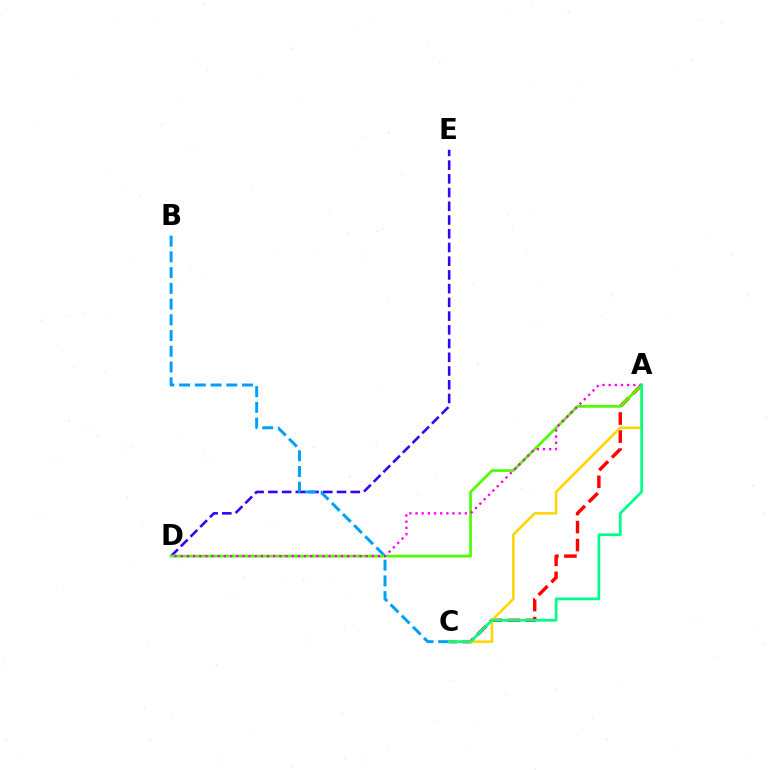{('A', 'C'): [{'color': '#ff0000', 'line_style': 'dashed', 'thickness': 2.45}, {'color': '#ffd500', 'line_style': 'solid', 'thickness': 1.8}, {'color': '#00ff86', 'line_style': 'solid', 'thickness': 1.98}], ('D', 'E'): [{'color': '#3700ff', 'line_style': 'dashed', 'thickness': 1.86}], ('B', 'C'): [{'color': '#009eff', 'line_style': 'dashed', 'thickness': 2.14}], ('A', 'D'): [{'color': '#4fff00', 'line_style': 'solid', 'thickness': 1.96}, {'color': '#ff00ed', 'line_style': 'dotted', 'thickness': 1.67}]}